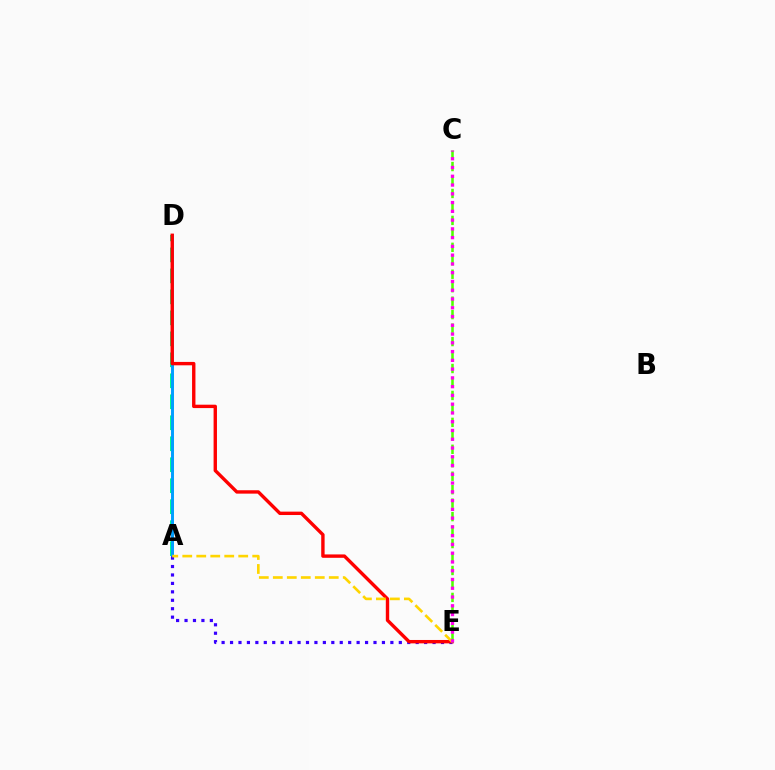{('A', 'D'): [{'color': '#00ff86', 'line_style': 'dashed', 'thickness': 2.85}, {'color': '#009eff', 'line_style': 'solid', 'thickness': 2.12}], ('A', 'E'): [{'color': '#3700ff', 'line_style': 'dotted', 'thickness': 2.29}, {'color': '#ffd500', 'line_style': 'dashed', 'thickness': 1.9}], ('D', 'E'): [{'color': '#ff0000', 'line_style': 'solid', 'thickness': 2.44}], ('C', 'E'): [{'color': '#4fff00', 'line_style': 'dashed', 'thickness': 1.83}, {'color': '#ff00ed', 'line_style': 'dotted', 'thickness': 2.38}]}